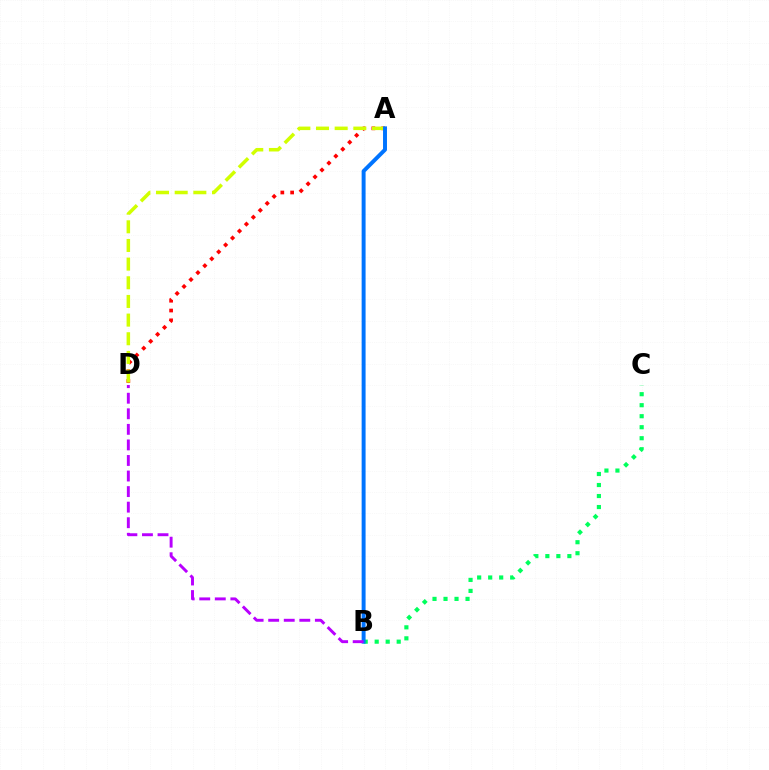{('A', 'D'): [{'color': '#ff0000', 'line_style': 'dotted', 'thickness': 2.66}, {'color': '#d1ff00', 'line_style': 'dashed', 'thickness': 2.53}], ('B', 'C'): [{'color': '#00ff5c', 'line_style': 'dotted', 'thickness': 2.99}], ('A', 'B'): [{'color': '#0074ff', 'line_style': 'solid', 'thickness': 2.84}], ('B', 'D'): [{'color': '#b900ff', 'line_style': 'dashed', 'thickness': 2.11}]}